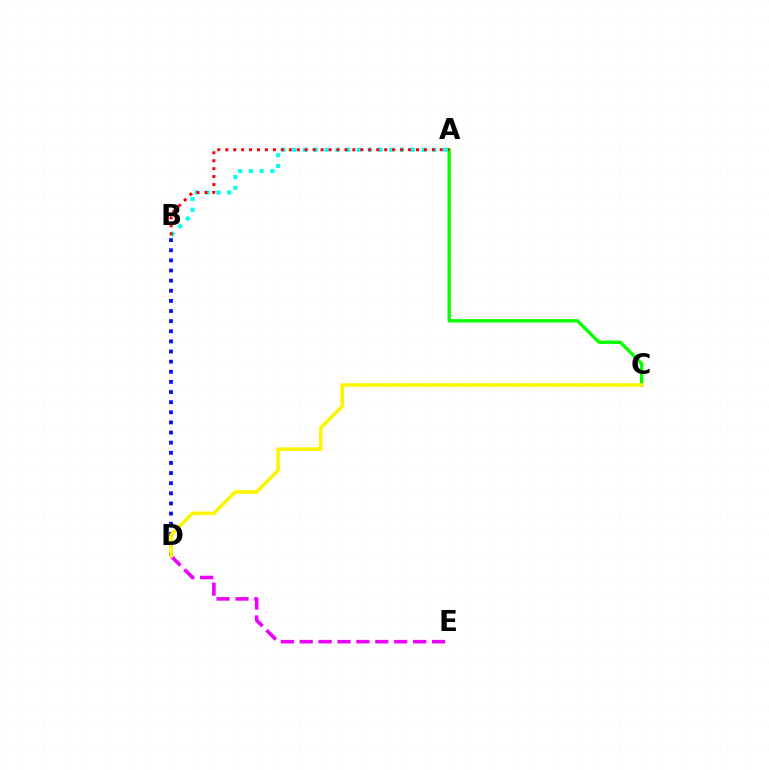{('B', 'D'): [{'color': '#0010ff', 'line_style': 'dotted', 'thickness': 2.75}], ('D', 'E'): [{'color': '#ee00ff', 'line_style': 'dashed', 'thickness': 2.57}], ('A', 'B'): [{'color': '#00fff6', 'line_style': 'dotted', 'thickness': 2.93}, {'color': '#ff0000', 'line_style': 'dotted', 'thickness': 2.16}], ('A', 'C'): [{'color': '#08ff00', 'line_style': 'solid', 'thickness': 2.41}], ('C', 'D'): [{'color': '#fcf500', 'line_style': 'solid', 'thickness': 2.58}]}